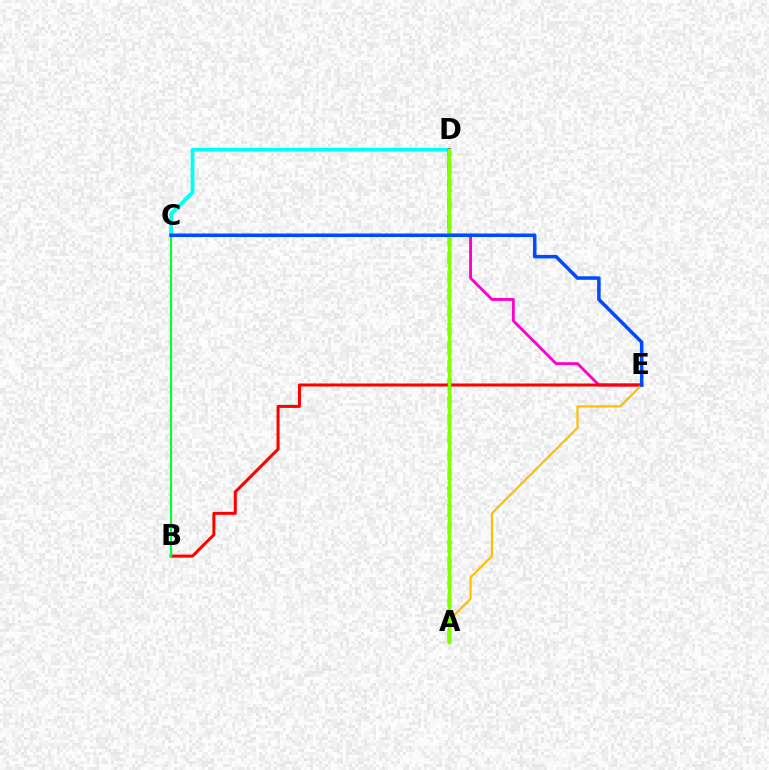{('C', 'D'): [{'color': '#00fff6', 'line_style': 'solid', 'thickness': 2.71}], ('A', 'D'): [{'color': '#7200ff', 'line_style': 'dashed', 'thickness': 2.45}, {'color': '#84ff00', 'line_style': 'solid', 'thickness': 2.48}], ('D', 'E'): [{'color': '#ff00cf', 'line_style': 'solid', 'thickness': 2.07}], ('B', 'E'): [{'color': '#ff0000', 'line_style': 'solid', 'thickness': 2.18}], ('A', 'E'): [{'color': '#ffbd00', 'line_style': 'solid', 'thickness': 1.55}], ('B', 'C'): [{'color': '#00ff39', 'line_style': 'solid', 'thickness': 1.59}], ('C', 'E'): [{'color': '#004bff', 'line_style': 'solid', 'thickness': 2.54}]}